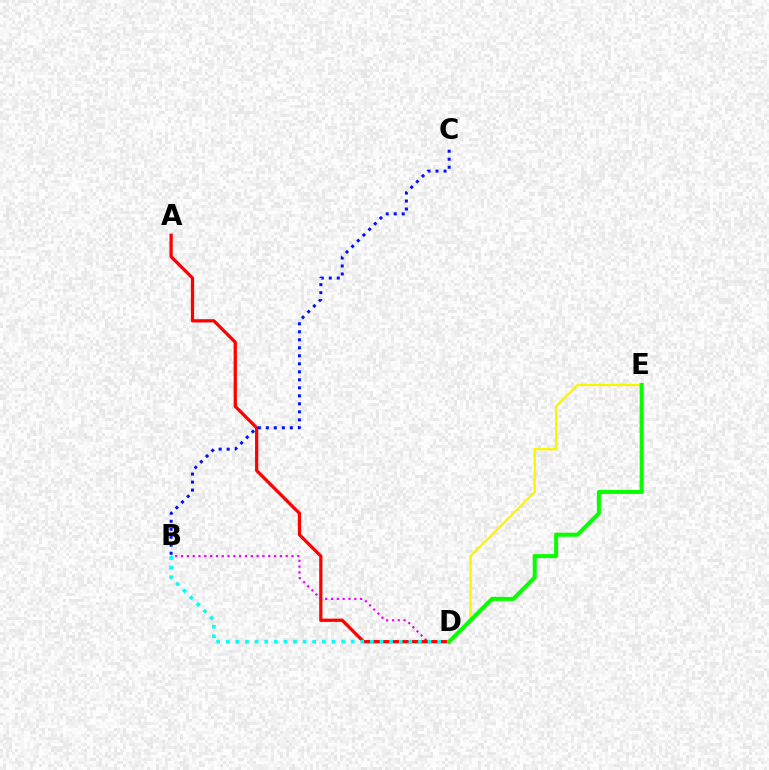{('B', 'D'): [{'color': '#ee00ff', 'line_style': 'dotted', 'thickness': 1.58}, {'color': '#00fff6', 'line_style': 'dotted', 'thickness': 2.61}], ('A', 'D'): [{'color': '#ff0000', 'line_style': 'solid', 'thickness': 2.34}], ('B', 'C'): [{'color': '#0010ff', 'line_style': 'dotted', 'thickness': 2.17}], ('D', 'E'): [{'color': '#fcf500', 'line_style': 'solid', 'thickness': 1.64}, {'color': '#08ff00', 'line_style': 'solid', 'thickness': 2.9}]}